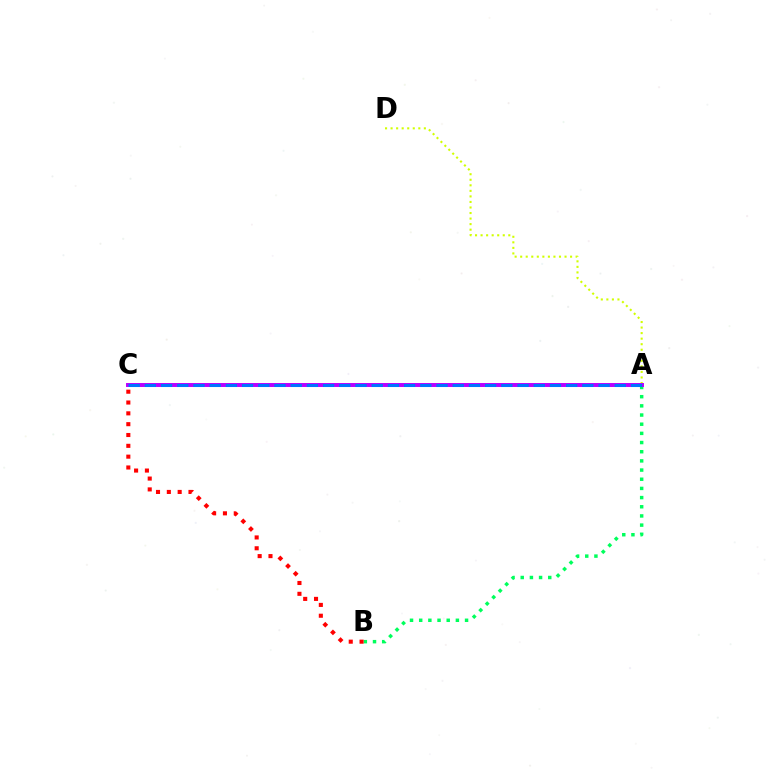{('A', 'B'): [{'color': '#00ff5c', 'line_style': 'dotted', 'thickness': 2.49}], ('A', 'D'): [{'color': '#d1ff00', 'line_style': 'dotted', 'thickness': 1.51}], ('A', 'C'): [{'color': '#b900ff', 'line_style': 'solid', 'thickness': 2.85}, {'color': '#0074ff', 'line_style': 'dashed', 'thickness': 2.2}], ('B', 'C'): [{'color': '#ff0000', 'line_style': 'dotted', 'thickness': 2.94}]}